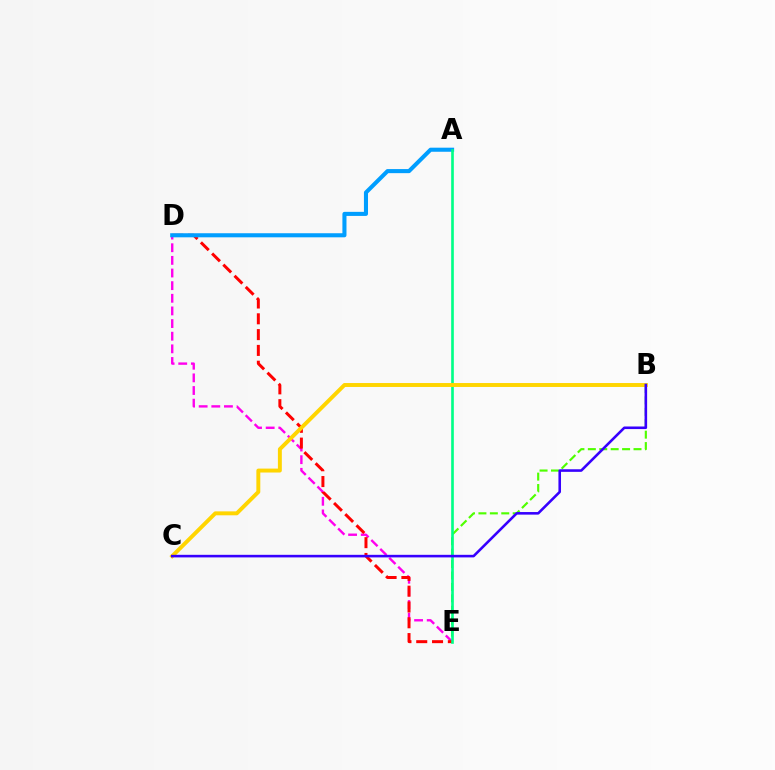{('B', 'E'): [{'color': '#4fff00', 'line_style': 'dashed', 'thickness': 1.55}], ('D', 'E'): [{'color': '#ff00ed', 'line_style': 'dashed', 'thickness': 1.72}, {'color': '#ff0000', 'line_style': 'dashed', 'thickness': 2.15}], ('A', 'D'): [{'color': '#009eff', 'line_style': 'solid', 'thickness': 2.93}], ('A', 'E'): [{'color': '#00ff86', 'line_style': 'solid', 'thickness': 1.9}], ('B', 'C'): [{'color': '#ffd500', 'line_style': 'solid', 'thickness': 2.83}, {'color': '#3700ff', 'line_style': 'solid', 'thickness': 1.86}]}